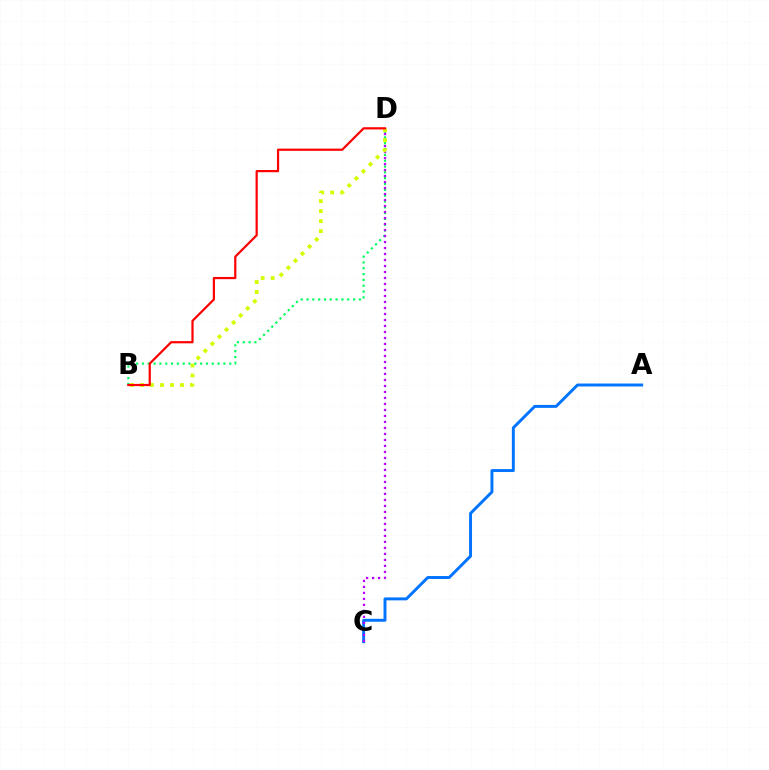{('A', 'C'): [{'color': '#0074ff', 'line_style': 'solid', 'thickness': 2.12}], ('B', 'D'): [{'color': '#00ff5c', 'line_style': 'dotted', 'thickness': 1.58}, {'color': '#d1ff00', 'line_style': 'dotted', 'thickness': 2.72}, {'color': '#ff0000', 'line_style': 'solid', 'thickness': 1.59}], ('C', 'D'): [{'color': '#b900ff', 'line_style': 'dotted', 'thickness': 1.63}]}